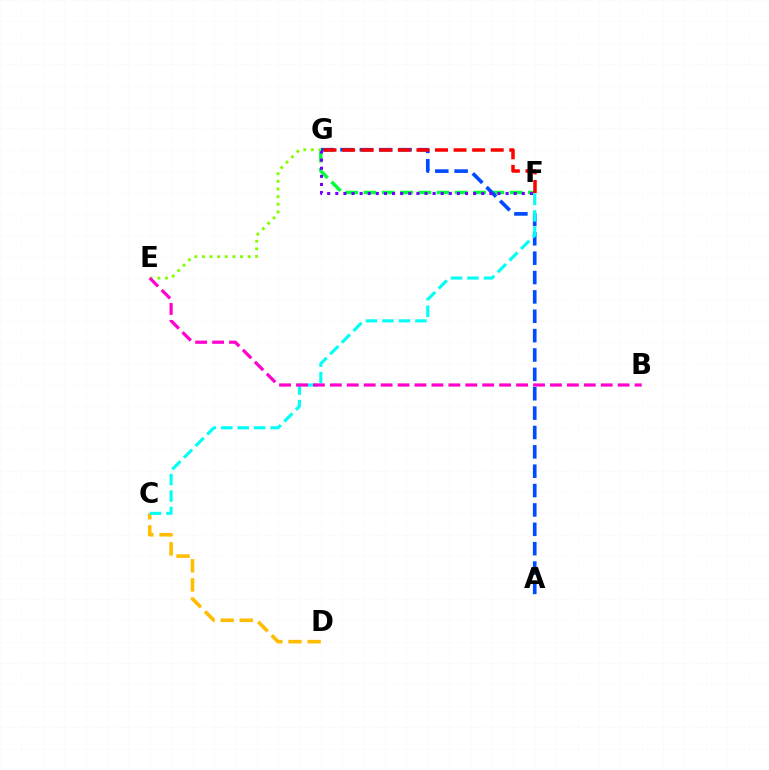{('F', 'G'): [{'color': '#00ff39', 'line_style': 'dashed', 'thickness': 2.48}, {'color': '#7200ff', 'line_style': 'dotted', 'thickness': 2.2}, {'color': '#ff0000', 'line_style': 'dashed', 'thickness': 2.52}], ('A', 'G'): [{'color': '#004bff', 'line_style': 'dashed', 'thickness': 2.63}], ('C', 'D'): [{'color': '#ffbd00', 'line_style': 'dashed', 'thickness': 2.6}], ('C', 'F'): [{'color': '#00fff6', 'line_style': 'dashed', 'thickness': 2.24}], ('E', 'G'): [{'color': '#84ff00', 'line_style': 'dotted', 'thickness': 2.07}], ('B', 'E'): [{'color': '#ff00cf', 'line_style': 'dashed', 'thickness': 2.3}]}